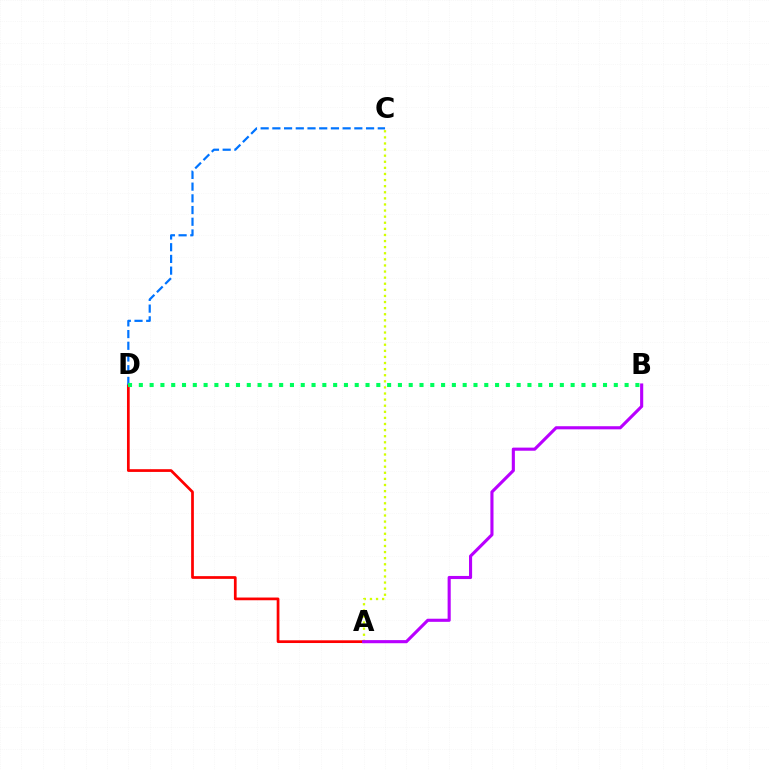{('A', 'D'): [{'color': '#ff0000', 'line_style': 'solid', 'thickness': 1.96}], ('A', 'C'): [{'color': '#d1ff00', 'line_style': 'dotted', 'thickness': 1.66}], ('A', 'B'): [{'color': '#b900ff', 'line_style': 'solid', 'thickness': 2.24}], ('C', 'D'): [{'color': '#0074ff', 'line_style': 'dashed', 'thickness': 1.59}], ('B', 'D'): [{'color': '#00ff5c', 'line_style': 'dotted', 'thickness': 2.93}]}